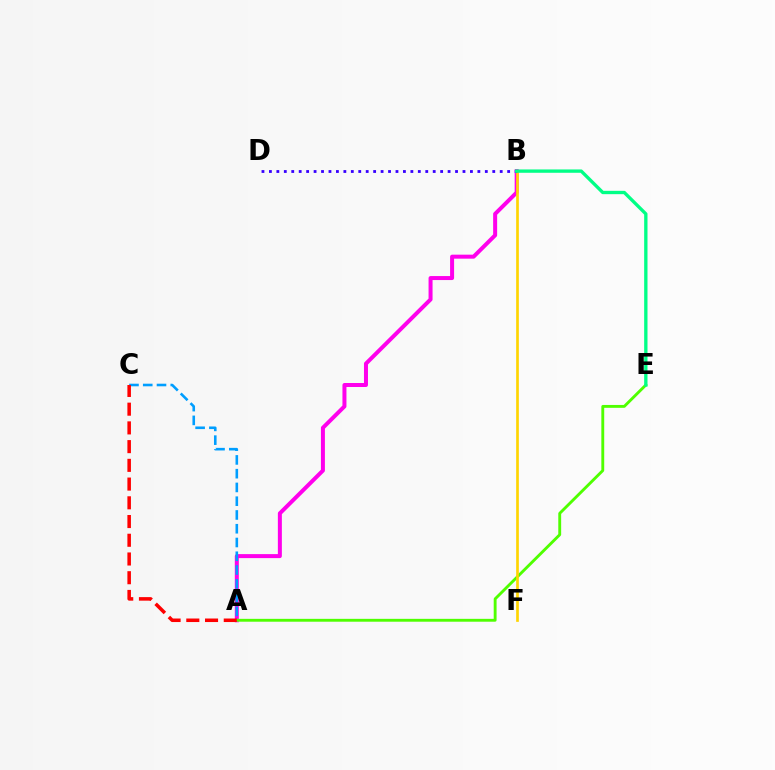{('A', 'B'): [{'color': '#ff00ed', 'line_style': 'solid', 'thickness': 2.88}], ('A', 'E'): [{'color': '#4fff00', 'line_style': 'solid', 'thickness': 2.07}], ('B', 'F'): [{'color': '#ffd500', 'line_style': 'solid', 'thickness': 1.93}], ('A', 'C'): [{'color': '#009eff', 'line_style': 'dashed', 'thickness': 1.87}, {'color': '#ff0000', 'line_style': 'dashed', 'thickness': 2.54}], ('B', 'D'): [{'color': '#3700ff', 'line_style': 'dotted', 'thickness': 2.02}], ('B', 'E'): [{'color': '#00ff86', 'line_style': 'solid', 'thickness': 2.4}]}